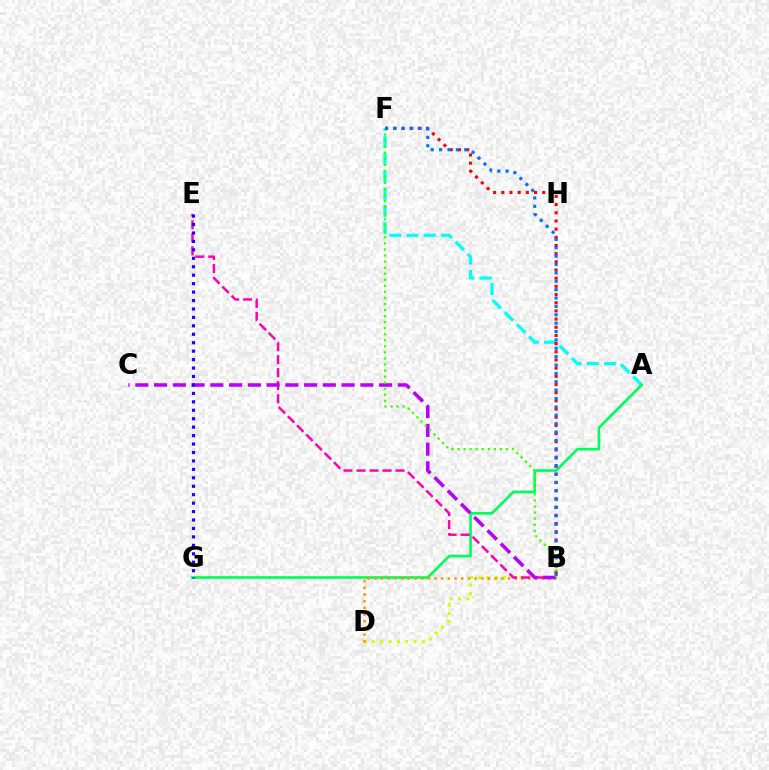{('A', 'F'): [{'color': '#00fff6', 'line_style': 'dashed', 'thickness': 2.34}], ('B', 'D'): [{'color': '#d1ff00', 'line_style': 'dotted', 'thickness': 2.26}, {'color': '#ff9400', 'line_style': 'dotted', 'thickness': 1.82}], ('A', 'G'): [{'color': '#00ff5c', 'line_style': 'solid', 'thickness': 1.92}], ('B', 'F'): [{'color': '#ff0000', 'line_style': 'dotted', 'thickness': 2.22}, {'color': '#3dff00', 'line_style': 'dotted', 'thickness': 1.64}, {'color': '#0074ff', 'line_style': 'dotted', 'thickness': 2.28}], ('B', 'E'): [{'color': '#ff00ac', 'line_style': 'dashed', 'thickness': 1.77}], ('B', 'C'): [{'color': '#b900ff', 'line_style': 'dashed', 'thickness': 2.55}], ('E', 'G'): [{'color': '#2500ff', 'line_style': 'dotted', 'thickness': 2.29}]}